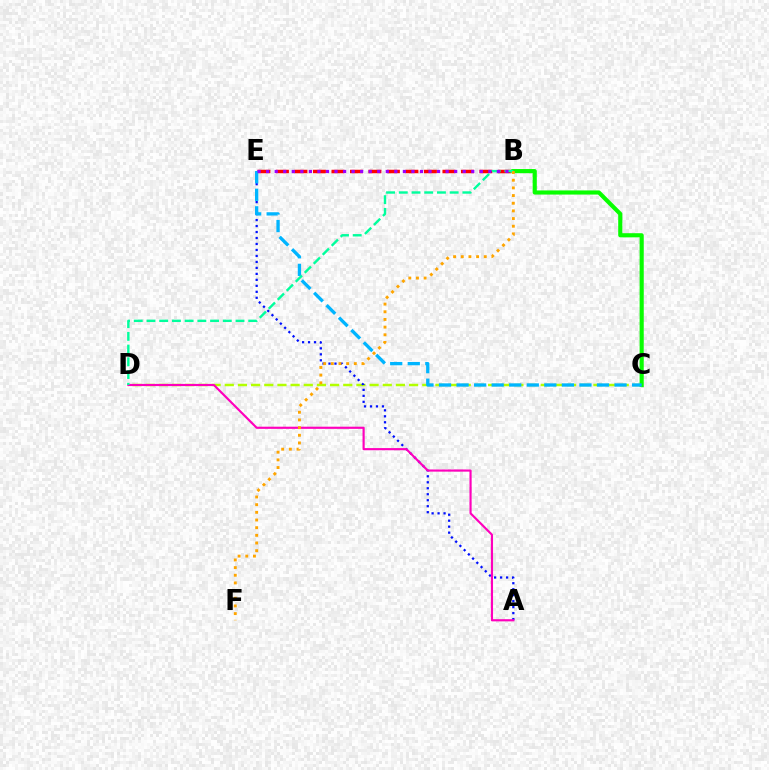{('B', 'E'): [{'color': '#ff0000', 'line_style': 'dashed', 'thickness': 2.51}, {'color': '#9b00ff', 'line_style': 'dotted', 'thickness': 2.32}], ('C', 'D'): [{'color': '#b3ff00', 'line_style': 'dashed', 'thickness': 1.79}], ('B', 'C'): [{'color': '#08ff00', 'line_style': 'solid', 'thickness': 2.98}], ('A', 'E'): [{'color': '#0010ff', 'line_style': 'dotted', 'thickness': 1.62}], ('C', 'E'): [{'color': '#00b5ff', 'line_style': 'dashed', 'thickness': 2.38}], ('A', 'D'): [{'color': '#ff00bd', 'line_style': 'solid', 'thickness': 1.56}], ('B', 'D'): [{'color': '#00ff9d', 'line_style': 'dashed', 'thickness': 1.73}], ('B', 'F'): [{'color': '#ffa500', 'line_style': 'dotted', 'thickness': 2.08}]}